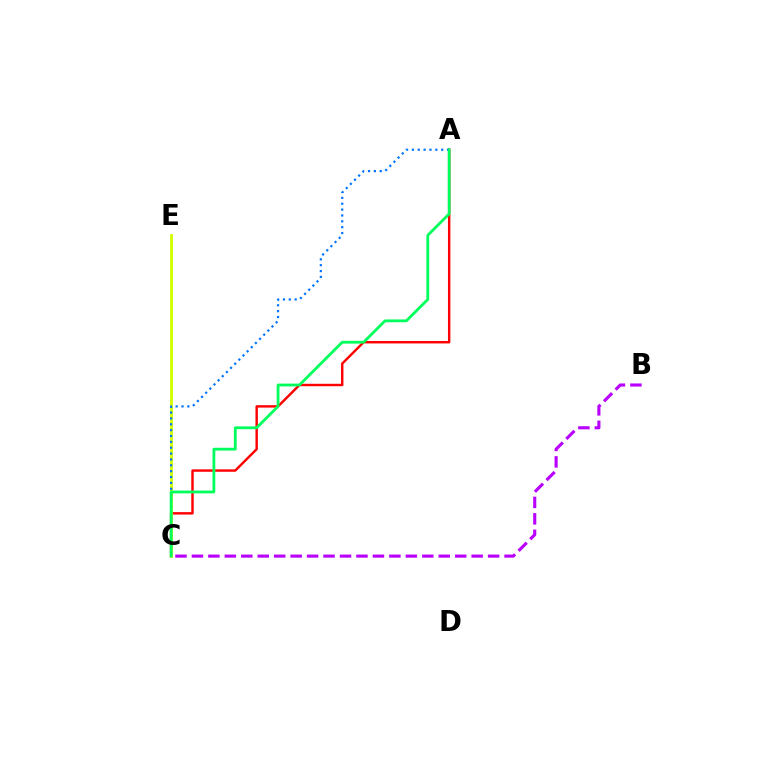{('A', 'C'): [{'color': '#ff0000', 'line_style': 'solid', 'thickness': 1.75}, {'color': '#0074ff', 'line_style': 'dotted', 'thickness': 1.59}, {'color': '#00ff5c', 'line_style': 'solid', 'thickness': 2.01}], ('C', 'E'): [{'color': '#d1ff00', 'line_style': 'solid', 'thickness': 2.04}], ('B', 'C'): [{'color': '#b900ff', 'line_style': 'dashed', 'thickness': 2.24}]}